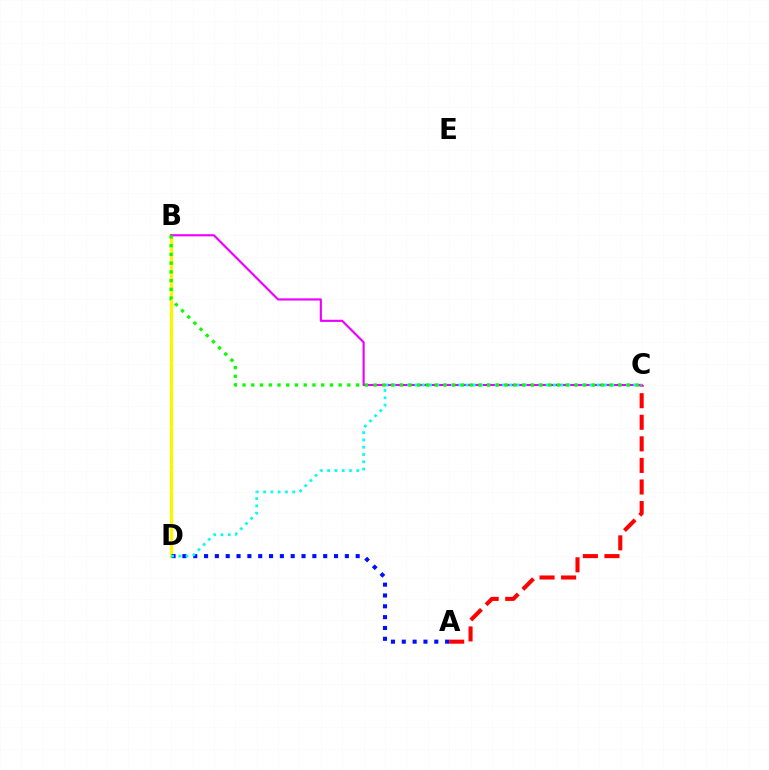{('A', 'C'): [{'color': '#ff0000', 'line_style': 'dashed', 'thickness': 2.93}], ('B', 'D'): [{'color': '#fcf500', 'line_style': 'solid', 'thickness': 2.37}], ('B', 'C'): [{'color': '#ee00ff', 'line_style': 'solid', 'thickness': 1.55}, {'color': '#08ff00', 'line_style': 'dotted', 'thickness': 2.37}], ('A', 'D'): [{'color': '#0010ff', 'line_style': 'dotted', 'thickness': 2.94}], ('C', 'D'): [{'color': '#00fff6', 'line_style': 'dotted', 'thickness': 1.98}]}